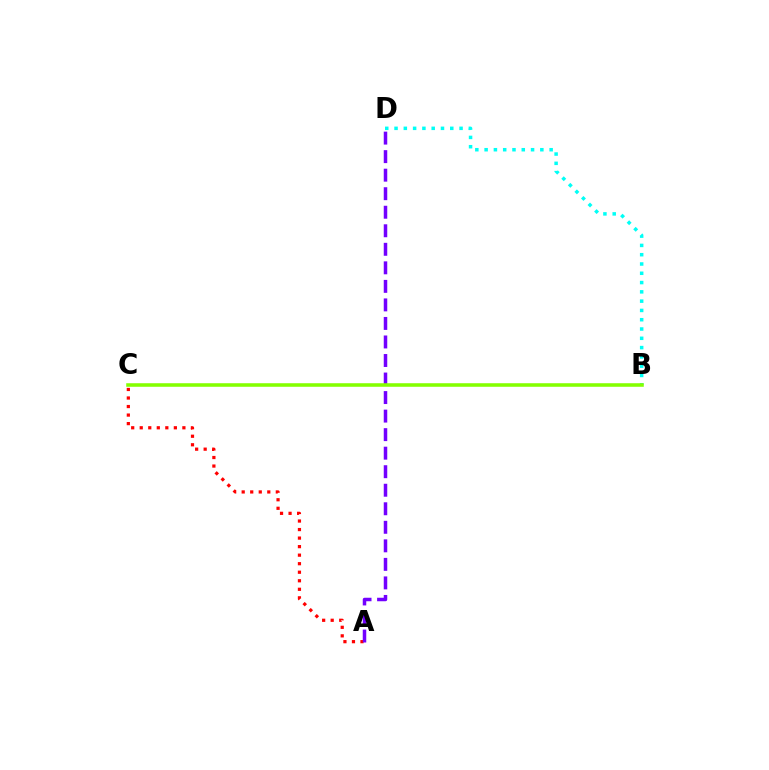{('B', 'D'): [{'color': '#00fff6', 'line_style': 'dotted', 'thickness': 2.52}], ('A', 'C'): [{'color': '#ff0000', 'line_style': 'dotted', 'thickness': 2.32}], ('A', 'D'): [{'color': '#7200ff', 'line_style': 'dashed', 'thickness': 2.52}], ('B', 'C'): [{'color': '#84ff00', 'line_style': 'solid', 'thickness': 2.56}]}